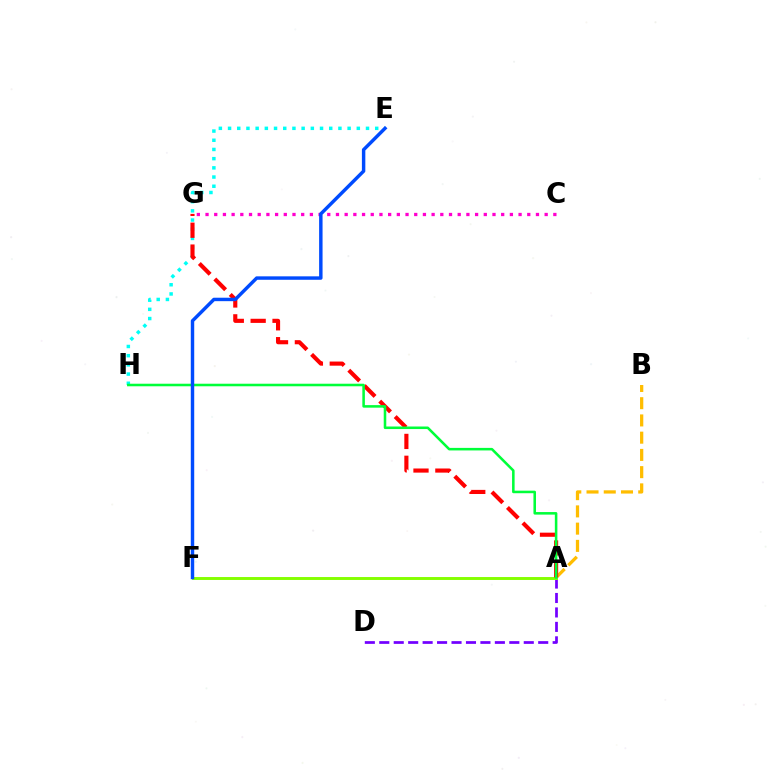{('C', 'G'): [{'color': '#ff00cf', 'line_style': 'dotted', 'thickness': 2.36}], ('A', 'B'): [{'color': '#ffbd00', 'line_style': 'dashed', 'thickness': 2.34}], ('E', 'H'): [{'color': '#00fff6', 'line_style': 'dotted', 'thickness': 2.5}], ('A', 'D'): [{'color': '#7200ff', 'line_style': 'dashed', 'thickness': 1.96}], ('A', 'F'): [{'color': '#84ff00', 'line_style': 'solid', 'thickness': 2.11}], ('A', 'G'): [{'color': '#ff0000', 'line_style': 'dashed', 'thickness': 2.97}], ('A', 'H'): [{'color': '#00ff39', 'line_style': 'solid', 'thickness': 1.84}], ('E', 'F'): [{'color': '#004bff', 'line_style': 'solid', 'thickness': 2.48}]}